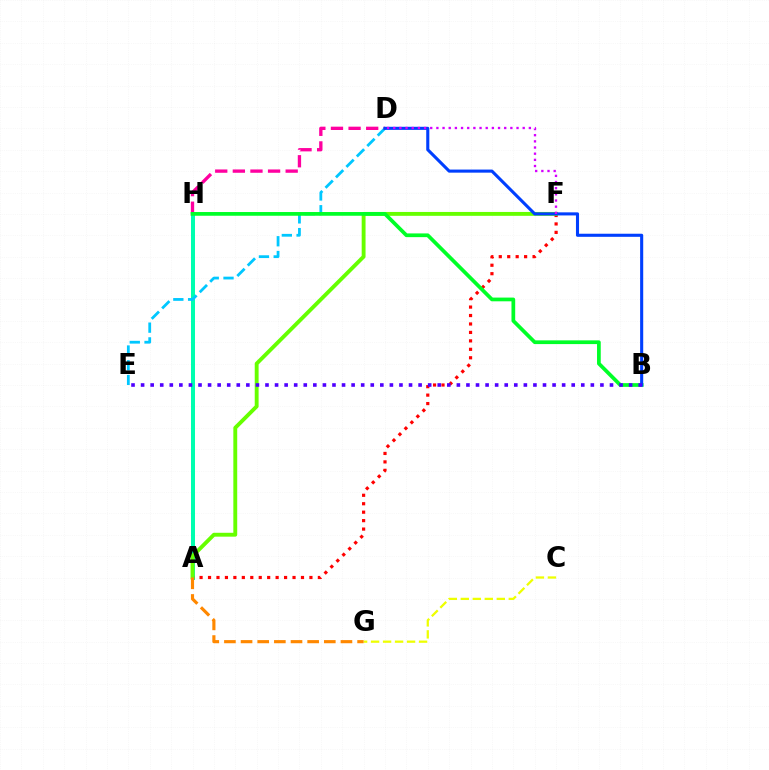{('A', 'H'): [{'color': '#00ffaf', 'line_style': 'solid', 'thickness': 2.88}], ('D', 'E'): [{'color': '#00c7ff', 'line_style': 'dashed', 'thickness': 2.01}], ('A', 'F'): [{'color': '#ff0000', 'line_style': 'dotted', 'thickness': 2.3}, {'color': '#66ff00', 'line_style': 'solid', 'thickness': 2.79}], ('D', 'H'): [{'color': '#ff00a0', 'line_style': 'dashed', 'thickness': 2.39}], ('B', 'H'): [{'color': '#00ff27', 'line_style': 'solid', 'thickness': 2.68}], ('C', 'G'): [{'color': '#eeff00', 'line_style': 'dashed', 'thickness': 1.63}], ('A', 'G'): [{'color': '#ff8800', 'line_style': 'dashed', 'thickness': 2.26}], ('B', 'D'): [{'color': '#003fff', 'line_style': 'solid', 'thickness': 2.22}], ('D', 'F'): [{'color': '#d600ff', 'line_style': 'dotted', 'thickness': 1.68}], ('B', 'E'): [{'color': '#4f00ff', 'line_style': 'dotted', 'thickness': 2.6}]}